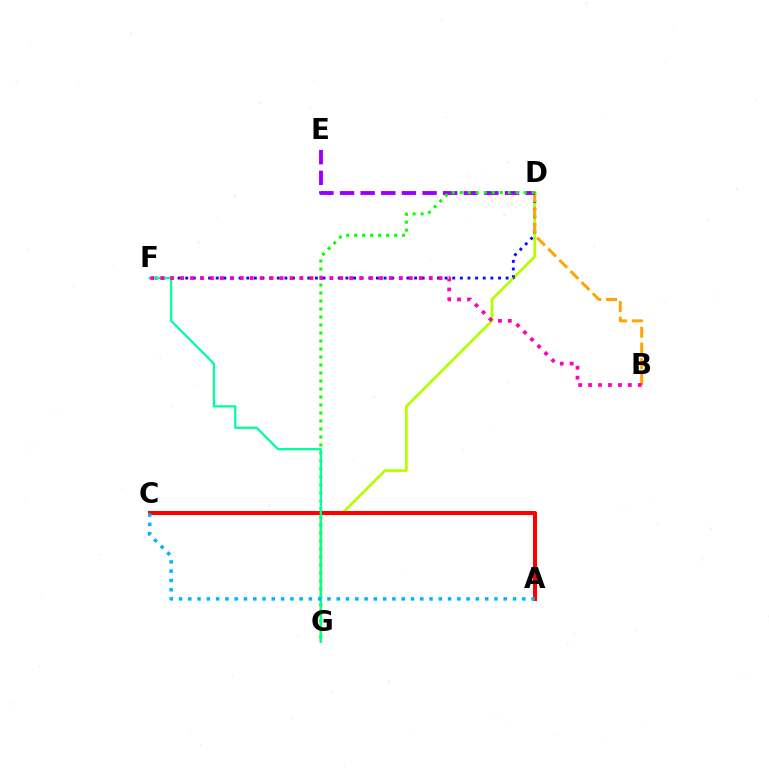{('D', 'G'): [{'color': '#b3ff00', 'line_style': 'solid', 'thickness': 1.97}, {'color': '#08ff00', 'line_style': 'dotted', 'thickness': 2.17}], ('A', 'C'): [{'color': '#ff0000', 'line_style': 'solid', 'thickness': 2.87}, {'color': '#00b5ff', 'line_style': 'dotted', 'thickness': 2.52}], ('D', 'F'): [{'color': '#0010ff', 'line_style': 'dotted', 'thickness': 2.07}], ('B', 'D'): [{'color': '#ffa500', 'line_style': 'dashed', 'thickness': 2.14}], ('D', 'E'): [{'color': '#9b00ff', 'line_style': 'dashed', 'thickness': 2.8}], ('F', 'G'): [{'color': '#00ff9d', 'line_style': 'solid', 'thickness': 1.62}], ('B', 'F'): [{'color': '#ff00bd', 'line_style': 'dotted', 'thickness': 2.7}]}